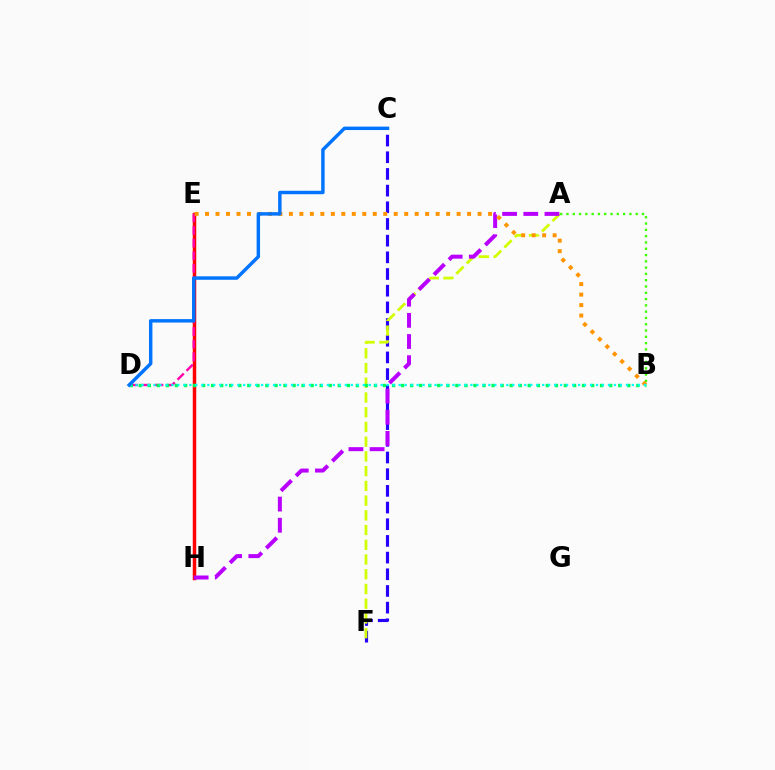{('E', 'H'): [{'color': '#ff0000', 'line_style': 'solid', 'thickness': 2.51}], ('D', 'E'): [{'color': '#ff00ac', 'line_style': 'dashed', 'thickness': 1.72}], ('C', 'F'): [{'color': '#2500ff', 'line_style': 'dashed', 'thickness': 2.27}], ('A', 'F'): [{'color': '#d1ff00', 'line_style': 'dashed', 'thickness': 2.0}], ('A', 'H'): [{'color': '#b900ff', 'line_style': 'dashed', 'thickness': 2.88}], ('A', 'B'): [{'color': '#3dff00', 'line_style': 'dotted', 'thickness': 1.71}], ('B', 'E'): [{'color': '#ff9400', 'line_style': 'dotted', 'thickness': 2.85}], ('B', 'D'): [{'color': '#00ff5c', 'line_style': 'dotted', 'thickness': 2.46}, {'color': '#00fff6', 'line_style': 'dotted', 'thickness': 1.62}], ('C', 'D'): [{'color': '#0074ff', 'line_style': 'solid', 'thickness': 2.48}]}